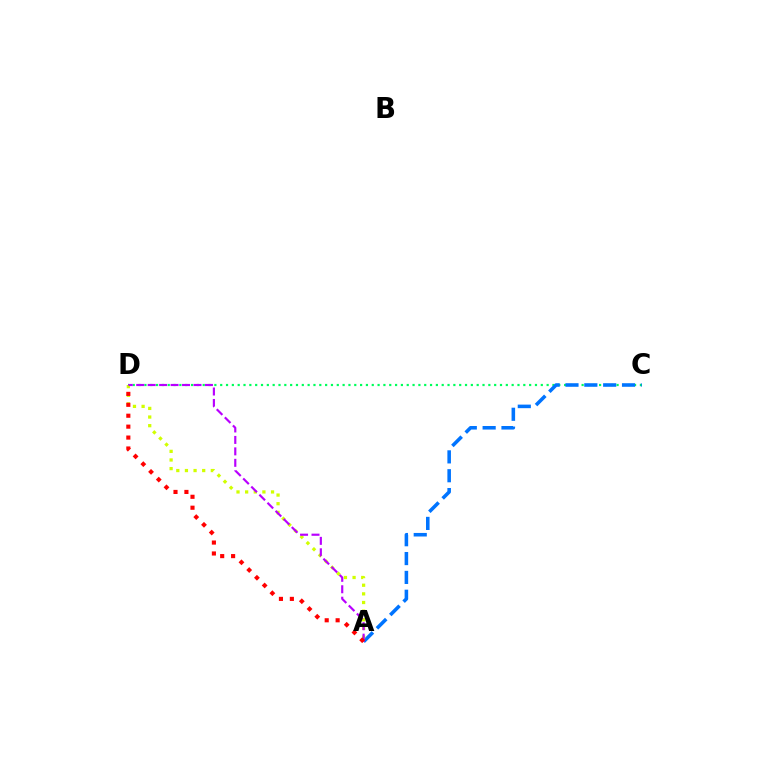{('C', 'D'): [{'color': '#00ff5c', 'line_style': 'dotted', 'thickness': 1.58}], ('A', 'C'): [{'color': '#0074ff', 'line_style': 'dashed', 'thickness': 2.56}], ('A', 'D'): [{'color': '#d1ff00', 'line_style': 'dotted', 'thickness': 2.35}, {'color': '#b900ff', 'line_style': 'dashed', 'thickness': 1.56}, {'color': '#ff0000', 'line_style': 'dotted', 'thickness': 2.97}]}